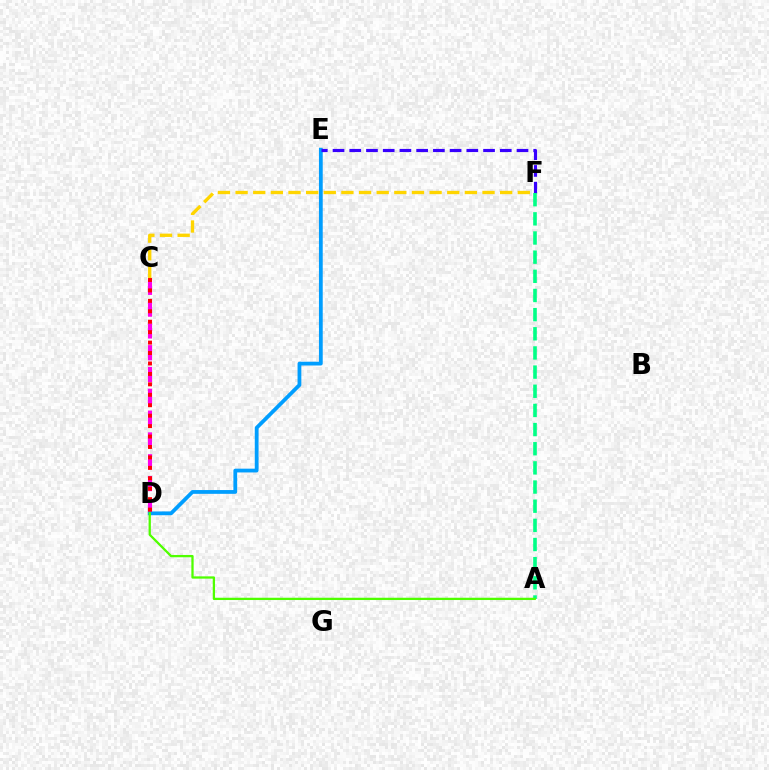{('C', 'D'): [{'color': '#ff00ed', 'line_style': 'dashed', 'thickness': 2.96}, {'color': '#ff0000', 'line_style': 'dotted', 'thickness': 2.84}], ('D', 'E'): [{'color': '#009eff', 'line_style': 'solid', 'thickness': 2.72}], ('E', 'F'): [{'color': '#3700ff', 'line_style': 'dashed', 'thickness': 2.27}], ('A', 'F'): [{'color': '#00ff86', 'line_style': 'dashed', 'thickness': 2.6}], ('C', 'F'): [{'color': '#ffd500', 'line_style': 'dashed', 'thickness': 2.4}], ('A', 'D'): [{'color': '#4fff00', 'line_style': 'solid', 'thickness': 1.64}]}